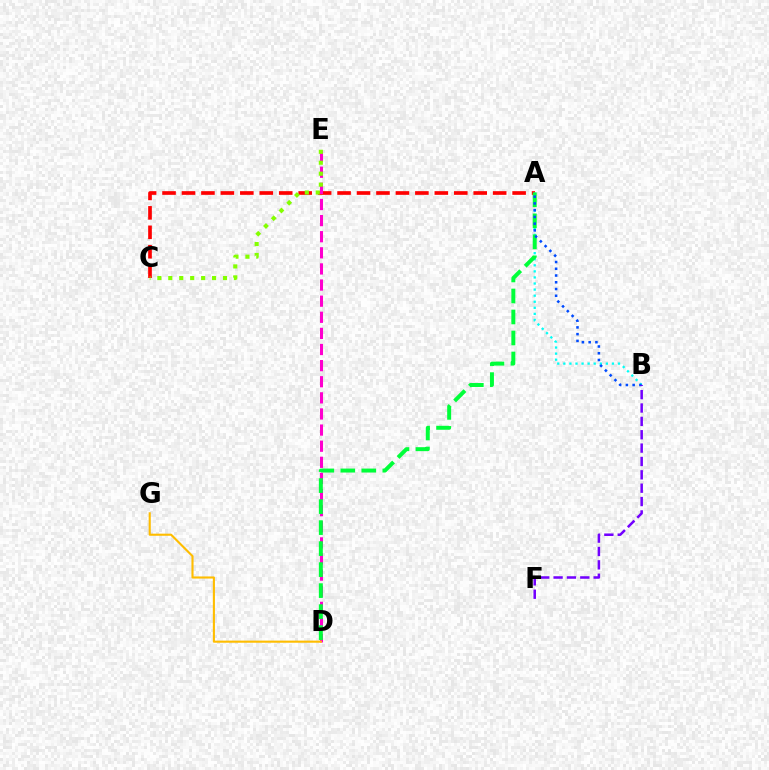{('A', 'C'): [{'color': '#ff0000', 'line_style': 'dashed', 'thickness': 2.64}], ('D', 'E'): [{'color': '#ff00cf', 'line_style': 'dashed', 'thickness': 2.19}], ('D', 'G'): [{'color': '#ffbd00', 'line_style': 'solid', 'thickness': 1.52}], ('A', 'B'): [{'color': '#00fff6', 'line_style': 'dotted', 'thickness': 1.65}, {'color': '#004bff', 'line_style': 'dotted', 'thickness': 1.83}], ('A', 'D'): [{'color': '#00ff39', 'line_style': 'dashed', 'thickness': 2.85}], ('C', 'E'): [{'color': '#84ff00', 'line_style': 'dotted', 'thickness': 2.97}], ('B', 'F'): [{'color': '#7200ff', 'line_style': 'dashed', 'thickness': 1.82}]}